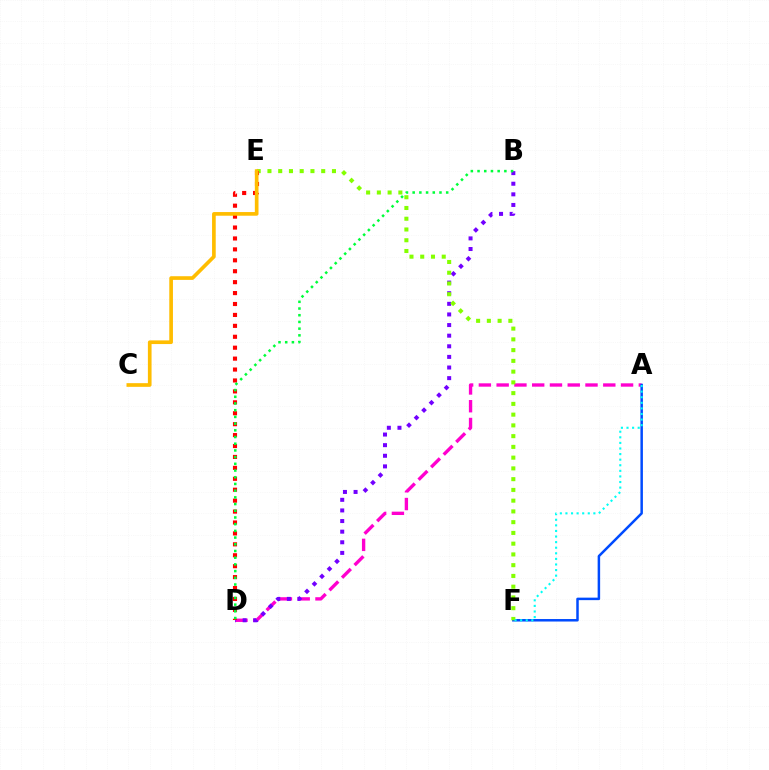{('A', 'D'): [{'color': '#ff00cf', 'line_style': 'dashed', 'thickness': 2.41}], ('A', 'F'): [{'color': '#004bff', 'line_style': 'solid', 'thickness': 1.8}, {'color': '#00fff6', 'line_style': 'dotted', 'thickness': 1.52}], ('B', 'D'): [{'color': '#7200ff', 'line_style': 'dotted', 'thickness': 2.88}, {'color': '#00ff39', 'line_style': 'dotted', 'thickness': 1.82}], ('E', 'F'): [{'color': '#84ff00', 'line_style': 'dotted', 'thickness': 2.92}], ('D', 'E'): [{'color': '#ff0000', 'line_style': 'dotted', 'thickness': 2.97}], ('C', 'E'): [{'color': '#ffbd00', 'line_style': 'solid', 'thickness': 2.64}]}